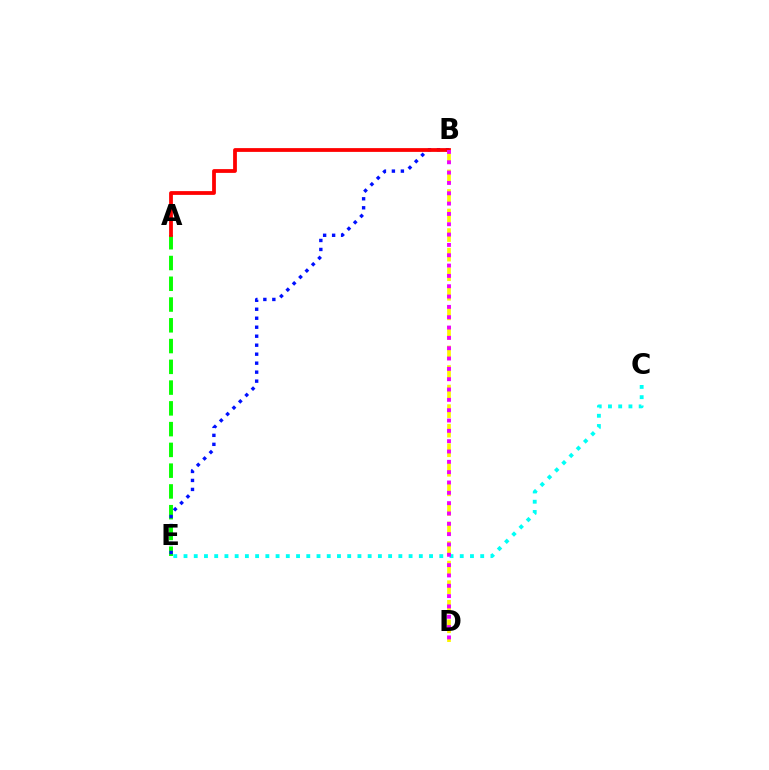{('A', 'E'): [{'color': '#08ff00', 'line_style': 'dashed', 'thickness': 2.82}], ('C', 'E'): [{'color': '#00fff6', 'line_style': 'dotted', 'thickness': 2.78}], ('B', 'E'): [{'color': '#0010ff', 'line_style': 'dotted', 'thickness': 2.44}], ('A', 'B'): [{'color': '#ff0000', 'line_style': 'solid', 'thickness': 2.72}], ('B', 'D'): [{'color': '#fcf500', 'line_style': 'dashed', 'thickness': 2.66}, {'color': '#ee00ff', 'line_style': 'dotted', 'thickness': 2.81}]}